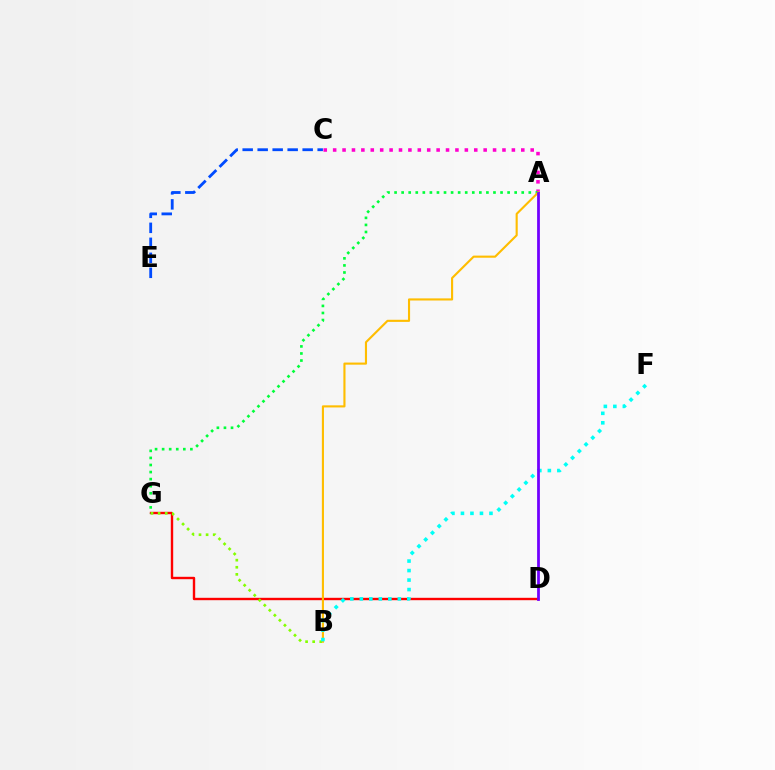{('A', 'C'): [{'color': '#ff00cf', 'line_style': 'dotted', 'thickness': 2.56}], ('D', 'G'): [{'color': '#ff0000', 'line_style': 'solid', 'thickness': 1.72}], ('B', 'G'): [{'color': '#84ff00', 'line_style': 'dotted', 'thickness': 1.93}], ('A', 'G'): [{'color': '#00ff39', 'line_style': 'dotted', 'thickness': 1.92}], ('A', 'B'): [{'color': '#ffbd00', 'line_style': 'solid', 'thickness': 1.53}], ('C', 'E'): [{'color': '#004bff', 'line_style': 'dashed', 'thickness': 2.04}], ('B', 'F'): [{'color': '#00fff6', 'line_style': 'dotted', 'thickness': 2.58}], ('A', 'D'): [{'color': '#7200ff', 'line_style': 'solid', 'thickness': 1.99}]}